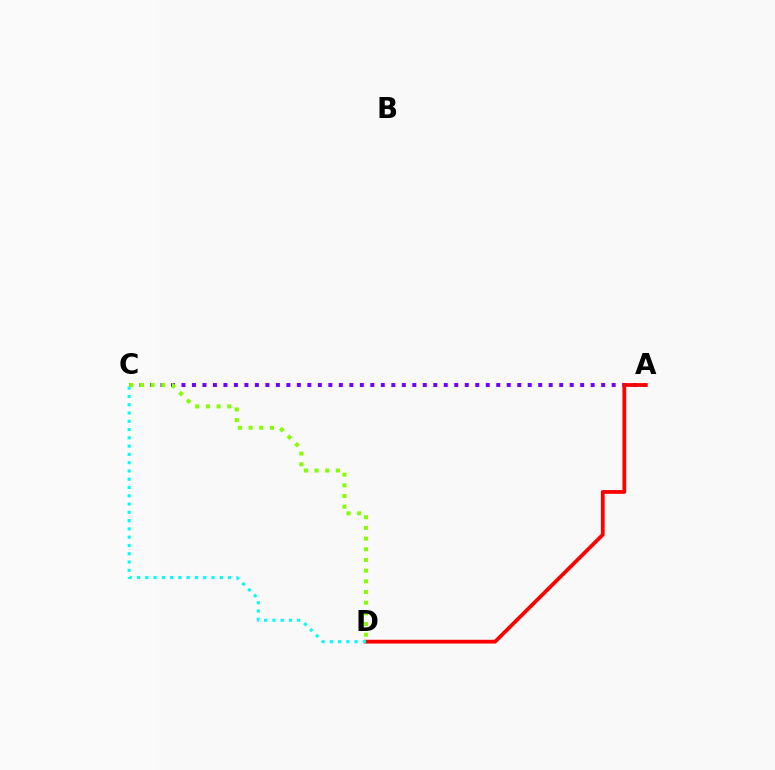{('A', 'C'): [{'color': '#7200ff', 'line_style': 'dotted', 'thickness': 2.85}], ('A', 'D'): [{'color': '#ff0000', 'line_style': 'solid', 'thickness': 2.72}], ('C', 'D'): [{'color': '#00fff6', 'line_style': 'dotted', 'thickness': 2.25}, {'color': '#84ff00', 'line_style': 'dotted', 'thickness': 2.9}]}